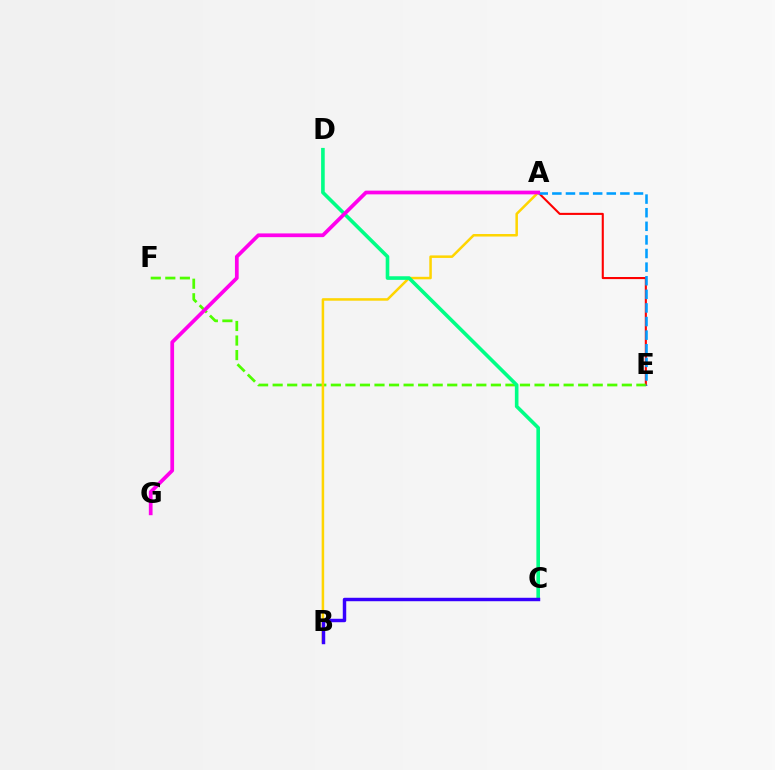{('A', 'E'): [{'color': '#ff0000', 'line_style': 'solid', 'thickness': 1.51}, {'color': '#009eff', 'line_style': 'dashed', 'thickness': 1.85}], ('E', 'F'): [{'color': '#4fff00', 'line_style': 'dashed', 'thickness': 1.98}], ('A', 'B'): [{'color': '#ffd500', 'line_style': 'solid', 'thickness': 1.81}], ('C', 'D'): [{'color': '#00ff86', 'line_style': 'solid', 'thickness': 2.6}], ('A', 'G'): [{'color': '#ff00ed', 'line_style': 'solid', 'thickness': 2.69}], ('B', 'C'): [{'color': '#3700ff', 'line_style': 'solid', 'thickness': 2.48}]}